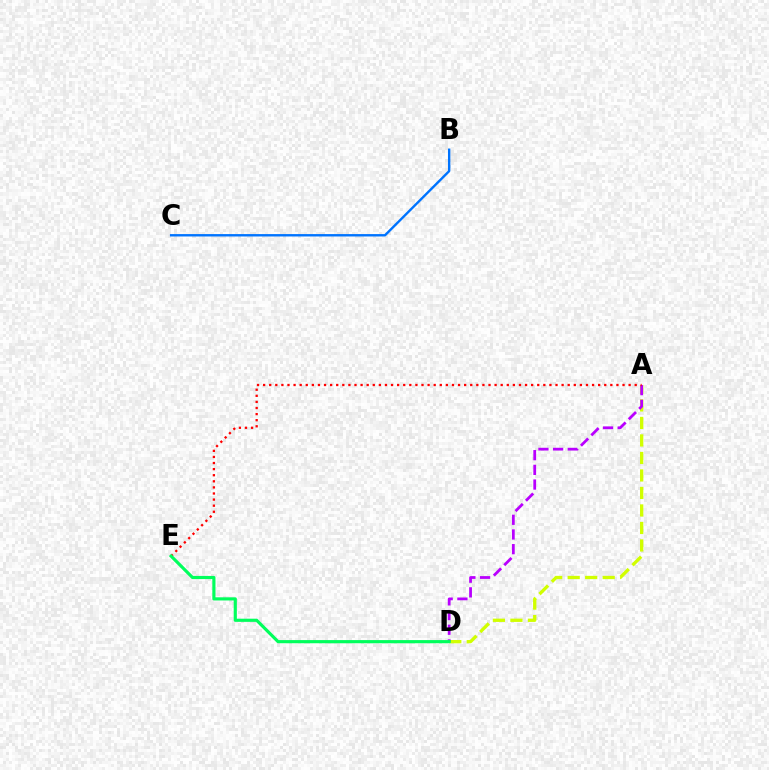{('A', 'D'): [{'color': '#d1ff00', 'line_style': 'dashed', 'thickness': 2.38}, {'color': '#b900ff', 'line_style': 'dashed', 'thickness': 2.0}], ('B', 'C'): [{'color': '#0074ff', 'line_style': 'solid', 'thickness': 1.72}], ('A', 'E'): [{'color': '#ff0000', 'line_style': 'dotted', 'thickness': 1.66}], ('D', 'E'): [{'color': '#00ff5c', 'line_style': 'solid', 'thickness': 2.27}]}